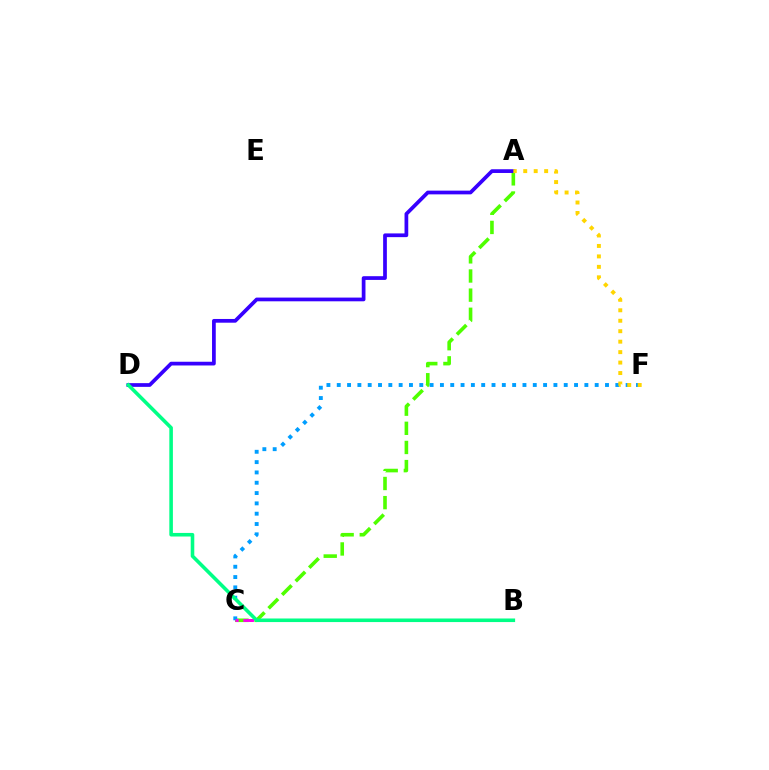{('B', 'C'): [{'color': '#ff0000', 'line_style': 'dotted', 'thickness': 2.15}, {'color': '#ff00ed', 'line_style': 'dashed', 'thickness': 2.07}], ('A', 'C'): [{'color': '#4fff00', 'line_style': 'dashed', 'thickness': 2.6}], ('C', 'F'): [{'color': '#009eff', 'line_style': 'dotted', 'thickness': 2.8}], ('A', 'D'): [{'color': '#3700ff', 'line_style': 'solid', 'thickness': 2.68}], ('B', 'D'): [{'color': '#00ff86', 'line_style': 'solid', 'thickness': 2.58}], ('A', 'F'): [{'color': '#ffd500', 'line_style': 'dotted', 'thickness': 2.84}]}